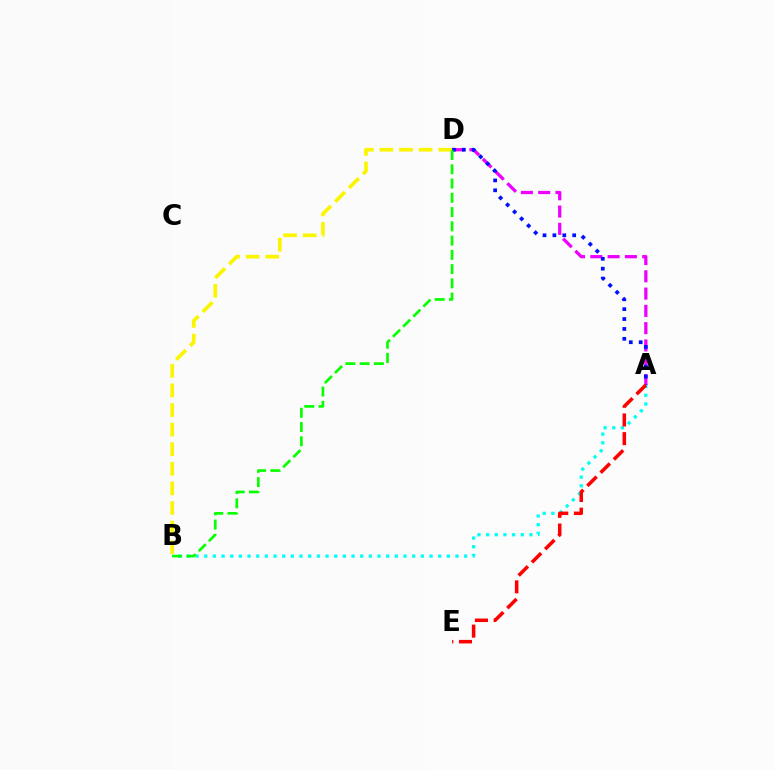{('A', 'D'): [{'color': '#ee00ff', 'line_style': 'dashed', 'thickness': 2.35}, {'color': '#0010ff', 'line_style': 'dotted', 'thickness': 2.69}], ('A', 'B'): [{'color': '#00fff6', 'line_style': 'dotted', 'thickness': 2.35}], ('A', 'E'): [{'color': '#ff0000', 'line_style': 'dashed', 'thickness': 2.54}], ('B', 'D'): [{'color': '#fcf500', 'line_style': 'dashed', 'thickness': 2.66}, {'color': '#08ff00', 'line_style': 'dashed', 'thickness': 1.94}]}